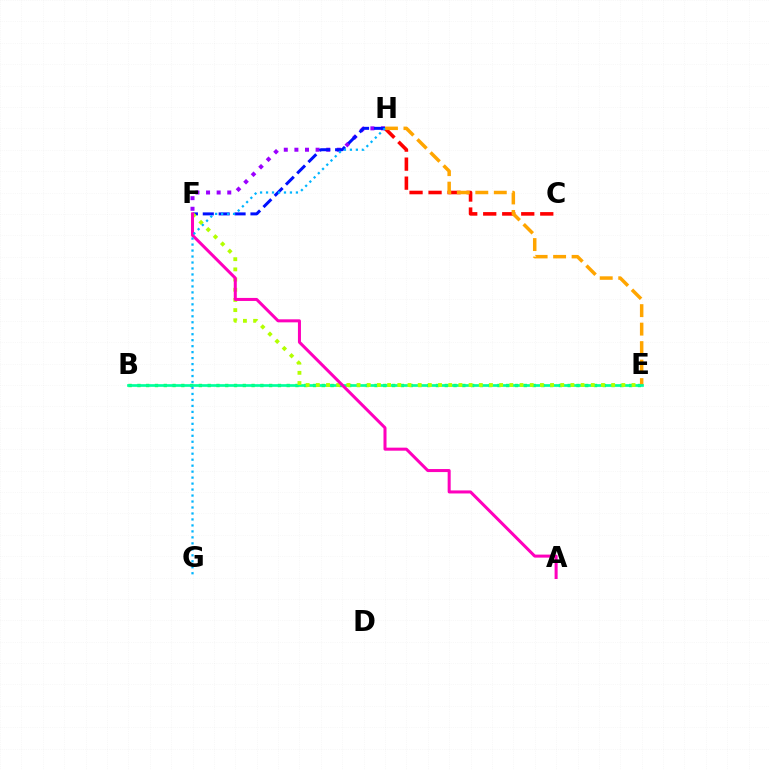{('B', 'E'): [{'color': '#08ff00', 'line_style': 'dotted', 'thickness': 2.39}, {'color': '#00ff9d', 'line_style': 'solid', 'thickness': 1.94}], ('C', 'H'): [{'color': '#ff0000', 'line_style': 'dashed', 'thickness': 2.58}], ('F', 'H'): [{'color': '#9b00ff', 'line_style': 'dotted', 'thickness': 2.88}, {'color': '#0010ff', 'line_style': 'dashed', 'thickness': 2.16}], ('E', 'H'): [{'color': '#ffa500', 'line_style': 'dashed', 'thickness': 2.51}], ('E', 'F'): [{'color': '#b3ff00', 'line_style': 'dotted', 'thickness': 2.77}], ('A', 'F'): [{'color': '#ff00bd', 'line_style': 'solid', 'thickness': 2.18}], ('G', 'H'): [{'color': '#00b5ff', 'line_style': 'dotted', 'thickness': 1.62}]}